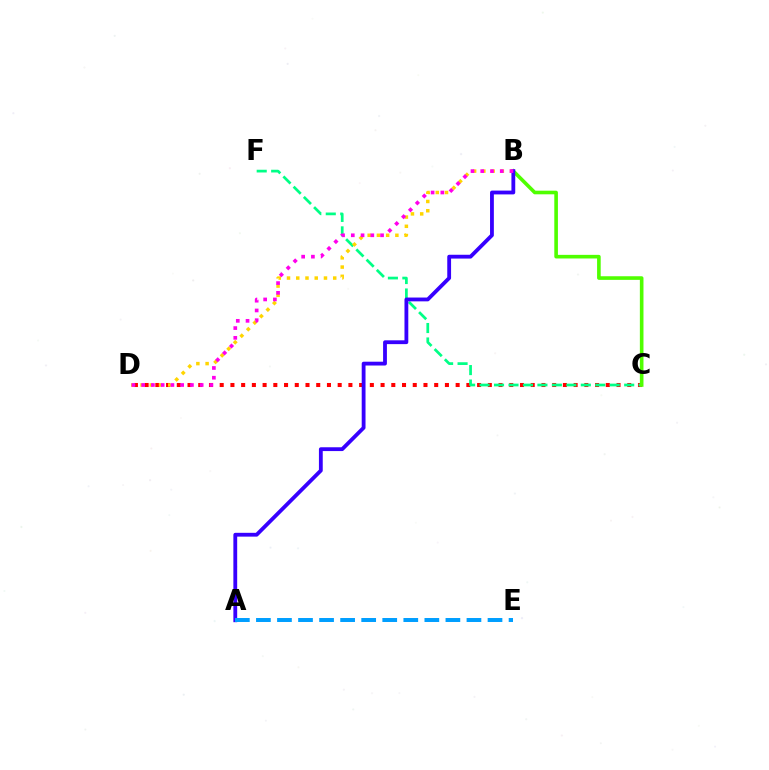{('C', 'D'): [{'color': '#ff0000', 'line_style': 'dotted', 'thickness': 2.91}], ('C', 'F'): [{'color': '#00ff86', 'line_style': 'dashed', 'thickness': 1.96}], ('B', 'C'): [{'color': '#4fff00', 'line_style': 'solid', 'thickness': 2.6}], ('B', 'D'): [{'color': '#ffd500', 'line_style': 'dotted', 'thickness': 2.51}, {'color': '#ff00ed', 'line_style': 'dotted', 'thickness': 2.65}], ('A', 'B'): [{'color': '#3700ff', 'line_style': 'solid', 'thickness': 2.75}], ('A', 'E'): [{'color': '#009eff', 'line_style': 'dashed', 'thickness': 2.86}]}